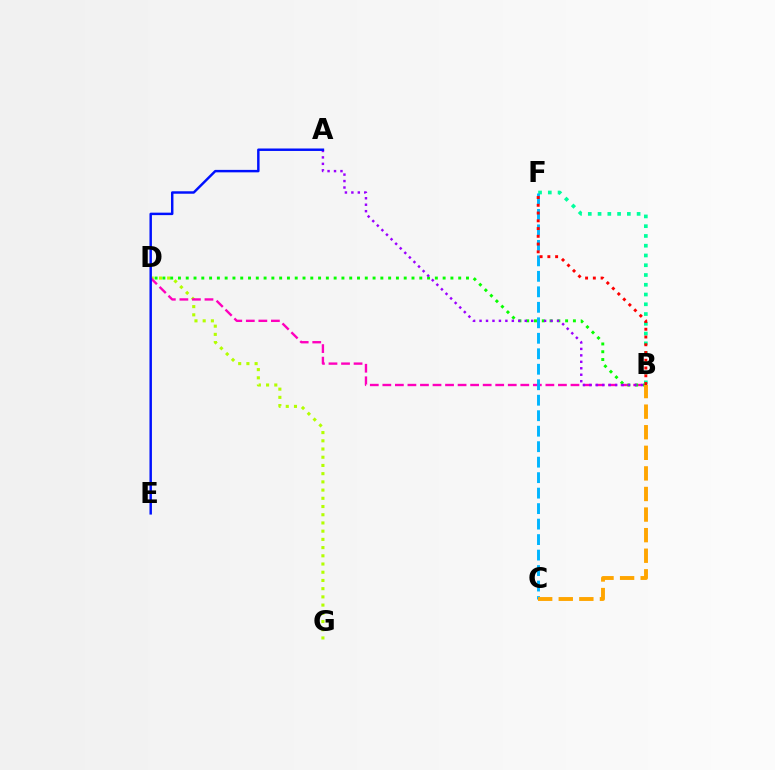{('D', 'G'): [{'color': '#b3ff00', 'line_style': 'dotted', 'thickness': 2.23}], ('B', 'D'): [{'color': '#ff00bd', 'line_style': 'dashed', 'thickness': 1.7}, {'color': '#08ff00', 'line_style': 'dotted', 'thickness': 2.12}], ('A', 'B'): [{'color': '#9b00ff', 'line_style': 'dotted', 'thickness': 1.75}], ('B', 'F'): [{'color': '#00ff9d', 'line_style': 'dotted', 'thickness': 2.65}, {'color': '#ff0000', 'line_style': 'dotted', 'thickness': 2.11}], ('C', 'F'): [{'color': '#00b5ff', 'line_style': 'dashed', 'thickness': 2.1}], ('B', 'C'): [{'color': '#ffa500', 'line_style': 'dashed', 'thickness': 2.8}], ('A', 'E'): [{'color': '#0010ff', 'line_style': 'solid', 'thickness': 1.77}]}